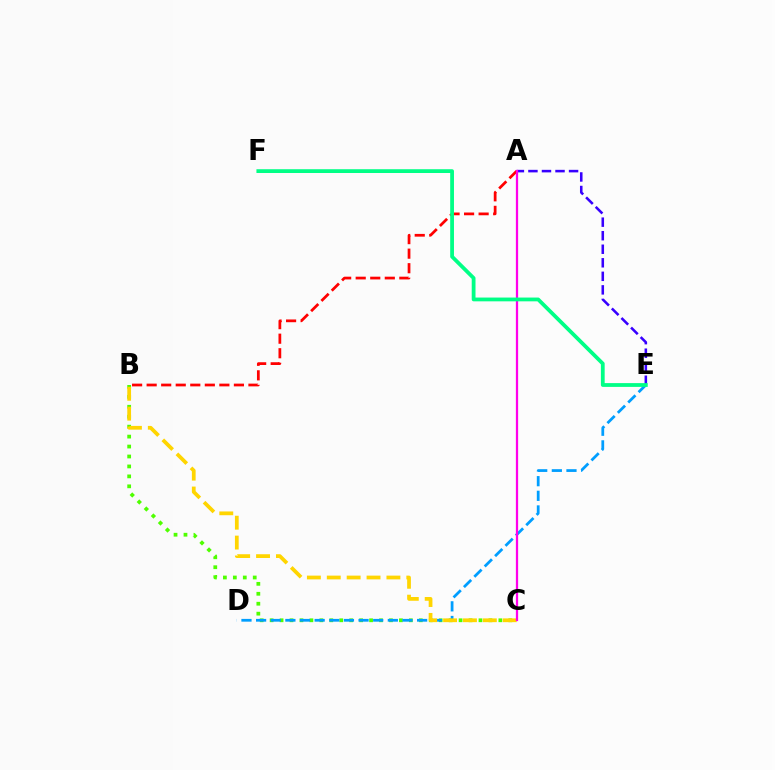{('B', 'C'): [{'color': '#4fff00', 'line_style': 'dotted', 'thickness': 2.7}, {'color': '#ffd500', 'line_style': 'dashed', 'thickness': 2.7}], ('A', 'B'): [{'color': '#ff0000', 'line_style': 'dashed', 'thickness': 1.98}], ('D', 'E'): [{'color': '#009eff', 'line_style': 'dashed', 'thickness': 1.99}], ('A', 'E'): [{'color': '#3700ff', 'line_style': 'dashed', 'thickness': 1.84}], ('A', 'C'): [{'color': '#ff00ed', 'line_style': 'solid', 'thickness': 1.62}], ('E', 'F'): [{'color': '#00ff86', 'line_style': 'solid', 'thickness': 2.72}]}